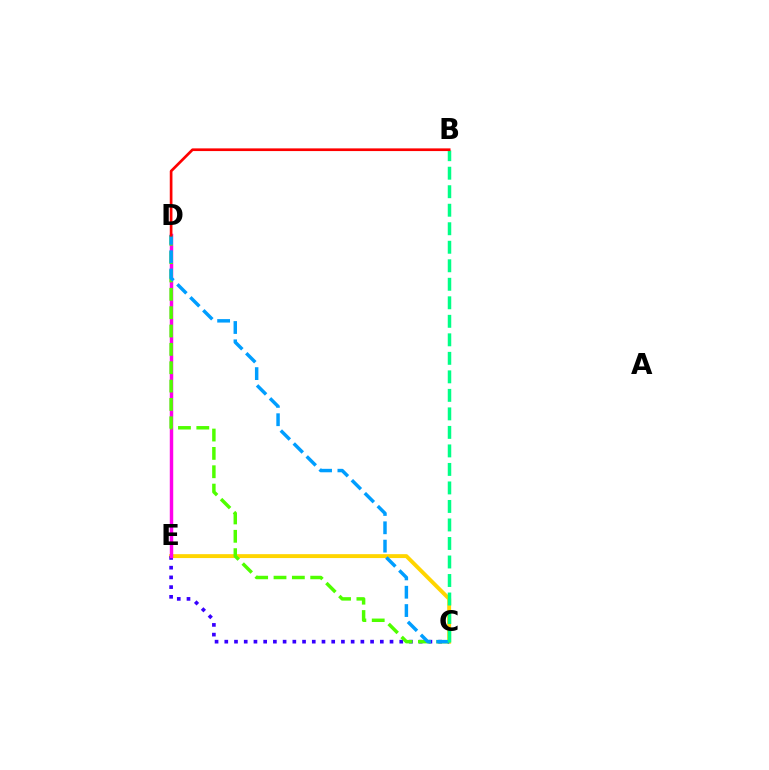{('C', 'E'): [{'color': '#ffd500', 'line_style': 'solid', 'thickness': 2.81}, {'color': '#3700ff', 'line_style': 'dotted', 'thickness': 2.64}], ('D', 'E'): [{'color': '#ff00ed', 'line_style': 'solid', 'thickness': 2.48}], ('C', 'D'): [{'color': '#4fff00', 'line_style': 'dashed', 'thickness': 2.49}, {'color': '#009eff', 'line_style': 'dashed', 'thickness': 2.49}], ('B', 'C'): [{'color': '#00ff86', 'line_style': 'dashed', 'thickness': 2.52}], ('B', 'D'): [{'color': '#ff0000', 'line_style': 'solid', 'thickness': 1.93}]}